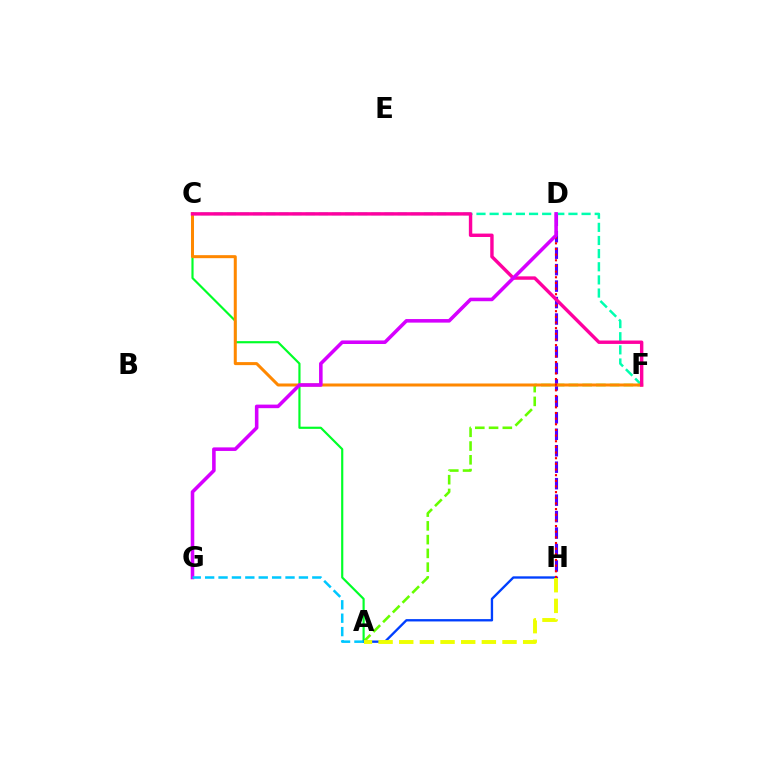{('A', 'F'): [{'color': '#66ff00', 'line_style': 'dashed', 'thickness': 1.87}], ('A', 'C'): [{'color': '#00ff27', 'line_style': 'solid', 'thickness': 1.56}], ('A', 'H'): [{'color': '#003fff', 'line_style': 'solid', 'thickness': 1.69}, {'color': '#eeff00', 'line_style': 'dashed', 'thickness': 2.81}], ('D', 'H'): [{'color': '#4f00ff', 'line_style': 'dashed', 'thickness': 2.24}, {'color': '#ff0000', 'line_style': 'dotted', 'thickness': 1.54}], ('C', 'F'): [{'color': '#00ffaf', 'line_style': 'dashed', 'thickness': 1.78}, {'color': '#ff8800', 'line_style': 'solid', 'thickness': 2.17}, {'color': '#ff00a0', 'line_style': 'solid', 'thickness': 2.45}], ('D', 'G'): [{'color': '#d600ff', 'line_style': 'solid', 'thickness': 2.57}], ('A', 'G'): [{'color': '#00c7ff', 'line_style': 'dashed', 'thickness': 1.82}]}